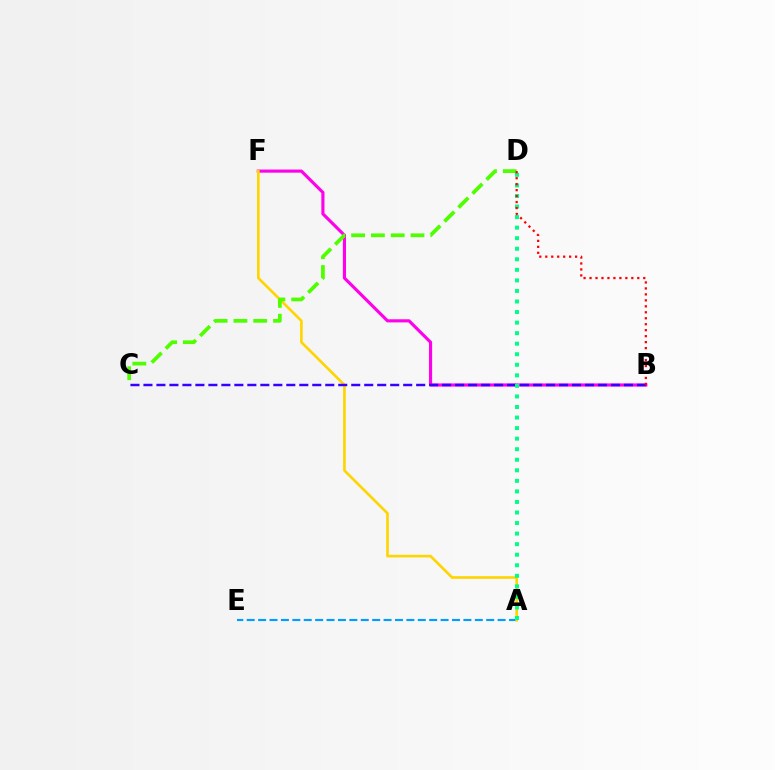{('A', 'E'): [{'color': '#009eff', 'line_style': 'dashed', 'thickness': 1.55}], ('B', 'F'): [{'color': '#ff00ed', 'line_style': 'solid', 'thickness': 2.25}], ('A', 'F'): [{'color': '#ffd500', 'line_style': 'solid', 'thickness': 1.9}], ('B', 'C'): [{'color': '#3700ff', 'line_style': 'dashed', 'thickness': 1.76}], ('C', 'D'): [{'color': '#4fff00', 'line_style': 'dashed', 'thickness': 2.69}], ('A', 'D'): [{'color': '#00ff86', 'line_style': 'dotted', 'thickness': 2.87}], ('B', 'D'): [{'color': '#ff0000', 'line_style': 'dotted', 'thickness': 1.62}]}